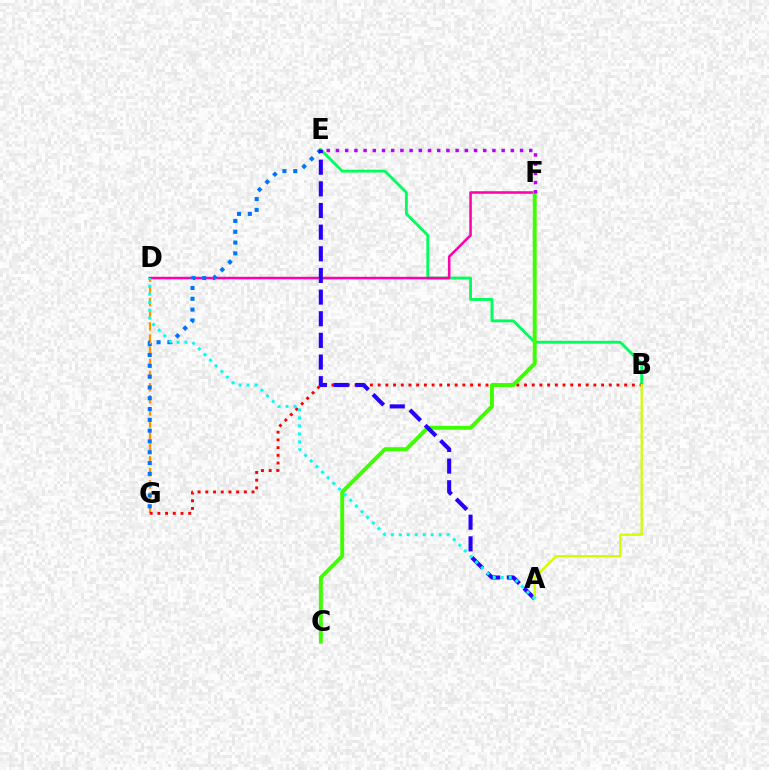{('B', 'E'): [{'color': '#00ff5c', 'line_style': 'solid', 'thickness': 2.05}], ('D', 'G'): [{'color': '#ff9400', 'line_style': 'dashed', 'thickness': 1.65}], ('B', 'G'): [{'color': '#ff0000', 'line_style': 'dotted', 'thickness': 2.09}], ('D', 'F'): [{'color': '#ff00ac', 'line_style': 'solid', 'thickness': 1.83}], ('C', 'F'): [{'color': '#3dff00', 'line_style': 'solid', 'thickness': 2.81}], ('E', 'G'): [{'color': '#0074ff', 'line_style': 'dotted', 'thickness': 2.94}], ('A', 'E'): [{'color': '#2500ff', 'line_style': 'dashed', 'thickness': 2.94}], ('A', 'B'): [{'color': '#d1ff00', 'line_style': 'solid', 'thickness': 1.66}], ('A', 'D'): [{'color': '#00fff6', 'line_style': 'dotted', 'thickness': 2.17}], ('E', 'F'): [{'color': '#b900ff', 'line_style': 'dotted', 'thickness': 2.5}]}